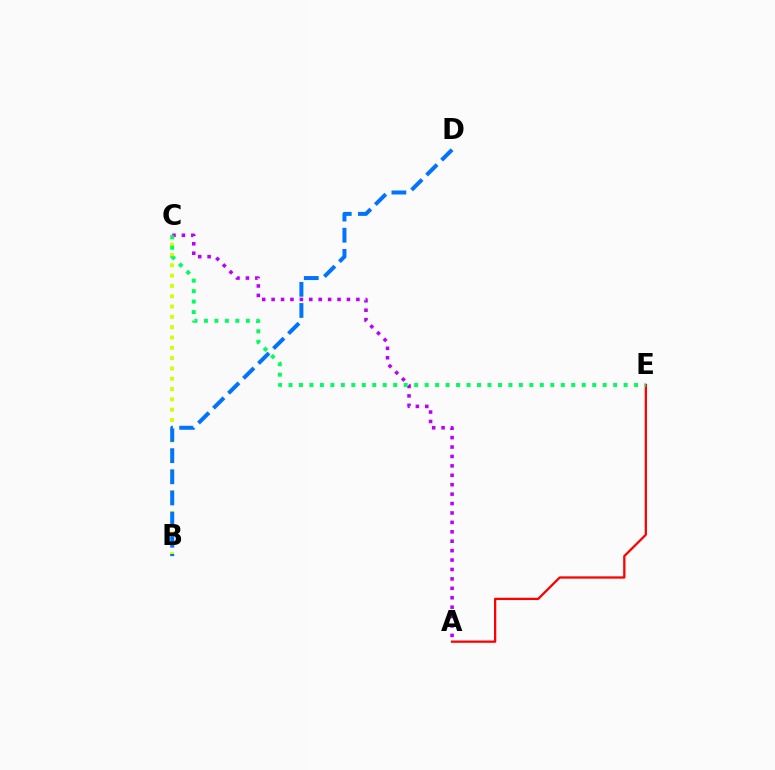{('B', 'C'): [{'color': '#d1ff00', 'line_style': 'dotted', 'thickness': 2.8}], ('A', 'E'): [{'color': '#ff0000', 'line_style': 'solid', 'thickness': 1.64}], ('A', 'C'): [{'color': '#b900ff', 'line_style': 'dotted', 'thickness': 2.56}], ('B', 'D'): [{'color': '#0074ff', 'line_style': 'dashed', 'thickness': 2.87}], ('C', 'E'): [{'color': '#00ff5c', 'line_style': 'dotted', 'thickness': 2.85}]}